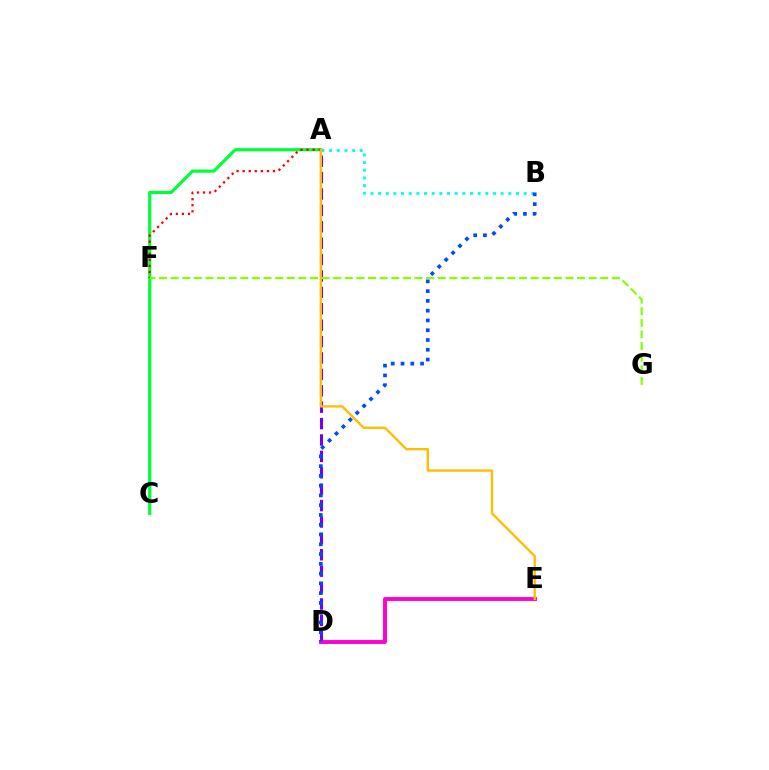{('A', 'B'): [{'color': '#00fff6', 'line_style': 'dotted', 'thickness': 2.08}], ('A', 'D'): [{'color': '#7200ff', 'line_style': 'dashed', 'thickness': 2.23}], ('A', 'C'): [{'color': '#00ff39', 'line_style': 'solid', 'thickness': 2.3}], ('A', 'F'): [{'color': '#ff0000', 'line_style': 'dotted', 'thickness': 1.65}], ('D', 'E'): [{'color': '#ff00cf', 'line_style': 'solid', 'thickness': 2.8}], ('F', 'G'): [{'color': '#84ff00', 'line_style': 'dashed', 'thickness': 1.58}], ('B', 'D'): [{'color': '#004bff', 'line_style': 'dotted', 'thickness': 2.66}], ('A', 'E'): [{'color': '#ffbd00', 'line_style': 'solid', 'thickness': 1.68}]}